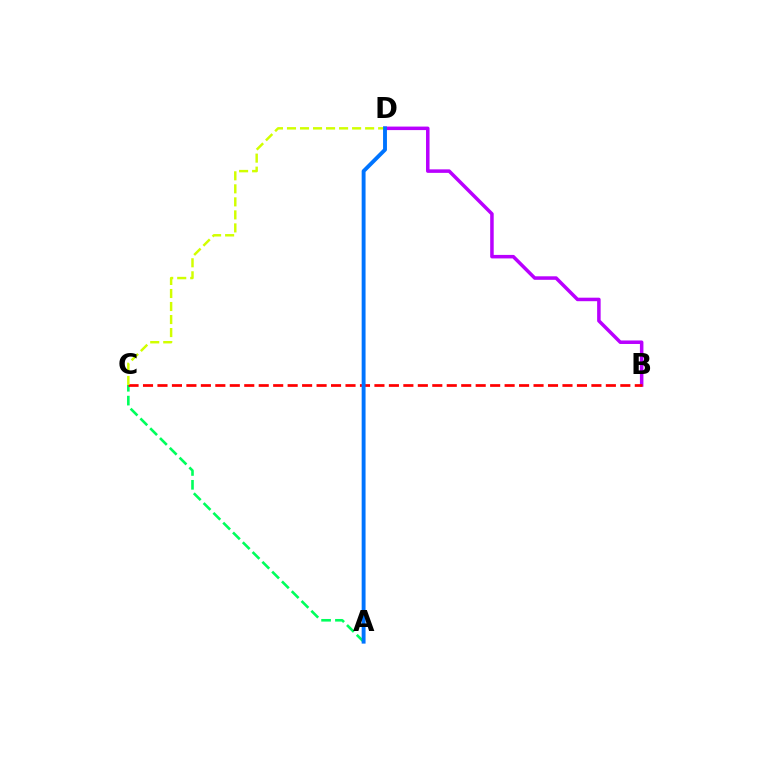{('B', 'D'): [{'color': '#b900ff', 'line_style': 'solid', 'thickness': 2.53}], ('A', 'C'): [{'color': '#00ff5c', 'line_style': 'dashed', 'thickness': 1.88}], ('B', 'C'): [{'color': '#ff0000', 'line_style': 'dashed', 'thickness': 1.96}], ('C', 'D'): [{'color': '#d1ff00', 'line_style': 'dashed', 'thickness': 1.77}], ('A', 'D'): [{'color': '#0074ff', 'line_style': 'solid', 'thickness': 2.8}]}